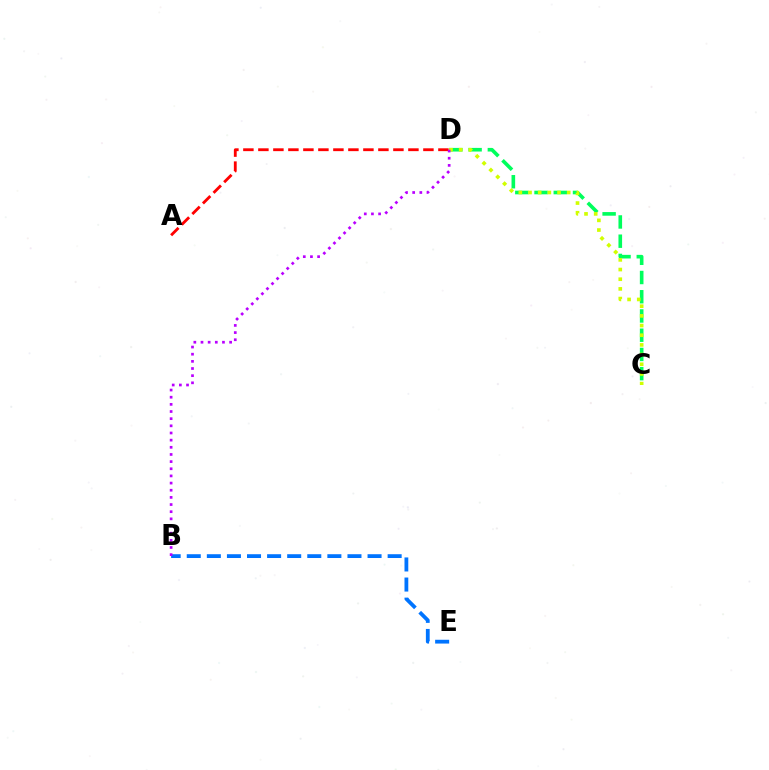{('C', 'D'): [{'color': '#00ff5c', 'line_style': 'dashed', 'thickness': 2.61}, {'color': '#d1ff00', 'line_style': 'dotted', 'thickness': 2.63}], ('A', 'D'): [{'color': '#ff0000', 'line_style': 'dashed', 'thickness': 2.04}], ('B', 'E'): [{'color': '#0074ff', 'line_style': 'dashed', 'thickness': 2.73}], ('B', 'D'): [{'color': '#b900ff', 'line_style': 'dotted', 'thickness': 1.94}]}